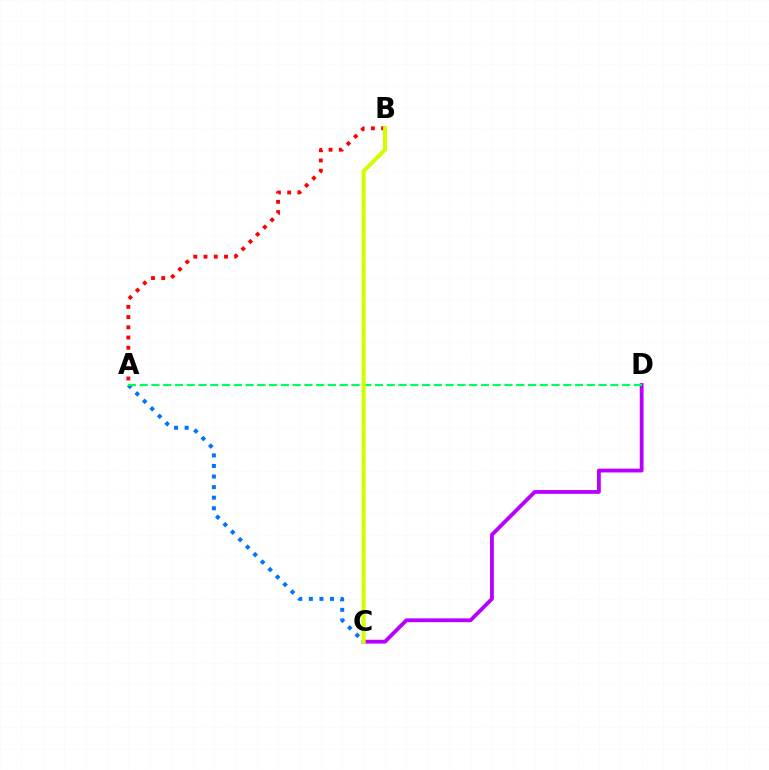{('C', 'D'): [{'color': '#b900ff', 'line_style': 'solid', 'thickness': 2.75}], ('A', 'B'): [{'color': '#ff0000', 'line_style': 'dotted', 'thickness': 2.78}], ('A', 'C'): [{'color': '#0074ff', 'line_style': 'dotted', 'thickness': 2.87}], ('A', 'D'): [{'color': '#00ff5c', 'line_style': 'dashed', 'thickness': 1.6}], ('B', 'C'): [{'color': '#d1ff00', 'line_style': 'solid', 'thickness': 2.93}]}